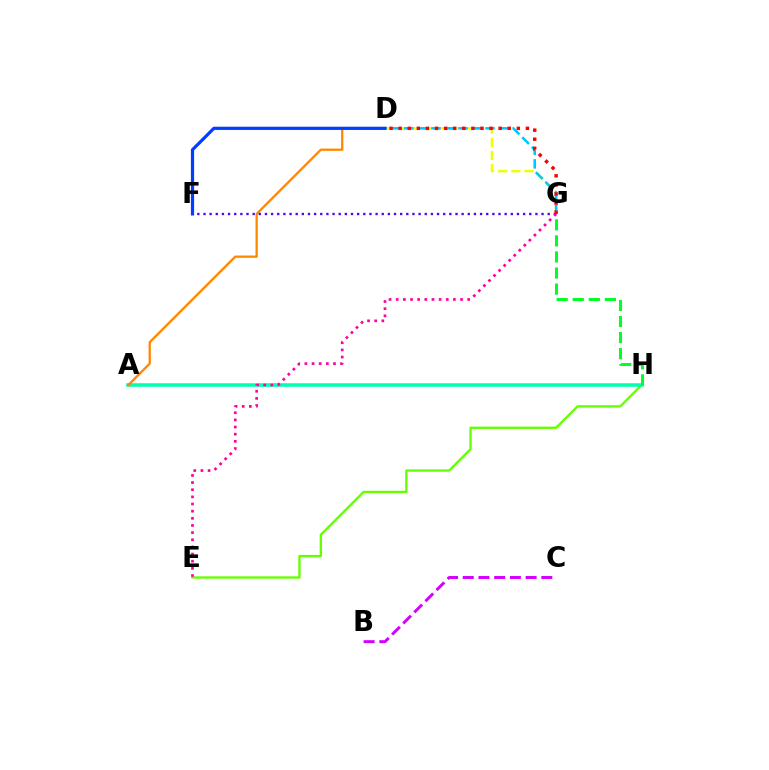{('E', 'H'): [{'color': '#66ff00', 'line_style': 'solid', 'thickness': 1.7}], ('A', 'H'): [{'color': '#00ffaf', 'line_style': 'solid', 'thickness': 2.54}], ('A', 'D'): [{'color': '#ff8800', 'line_style': 'solid', 'thickness': 1.66}], ('G', 'H'): [{'color': '#00ff27', 'line_style': 'dashed', 'thickness': 2.18}], ('D', 'G'): [{'color': '#eeff00', 'line_style': 'dashed', 'thickness': 1.79}, {'color': '#00c7ff', 'line_style': 'dashed', 'thickness': 1.84}, {'color': '#ff0000', 'line_style': 'dotted', 'thickness': 2.47}], ('F', 'G'): [{'color': '#4f00ff', 'line_style': 'dotted', 'thickness': 1.67}], ('E', 'G'): [{'color': '#ff00a0', 'line_style': 'dotted', 'thickness': 1.94}], ('B', 'C'): [{'color': '#d600ff', 'line_style': 'dashed', 'thickness': 2.13}], ('D', 'F'): [{'color': '#003fff', 'line_style': 'solid', 'thickness': 2.32}]}